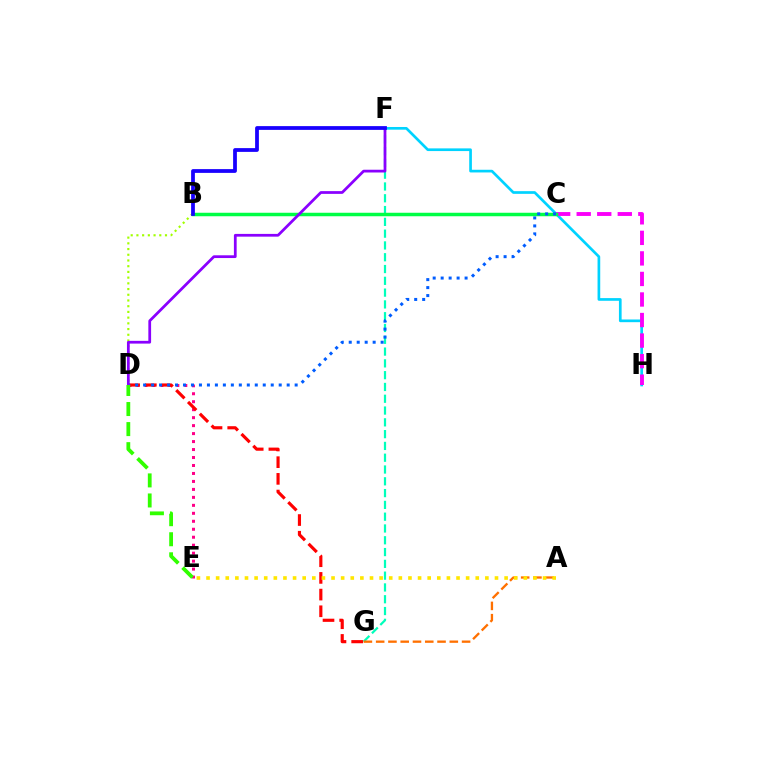{('F', 'H'): [{'color': '#00d3ff', 'line_style': 'solid', 'thickness': 1.93}], ('F', 'G'): [{'color': '#00ffbb', 'line_style': 'dashed', 'thickness': 1.6}], ('A', 'G'): [{'color': '#ff7000', 'line_style': 'dashed', 'thickness': 1.67}], ('C', 'H'): [{'color': '#fa00f9', 'line_style': 'dashed', 'thickness': 2.79}], ('D', 'E'): [{'color': '#ff0088', 'line_style': 'dotted', 'thickness': 2.17}, {'color': '#31ff00', 'line_style': 'dashed', 'thickness': 2.72}], ('D', 'G'): [{'color': '#ff0000', 'line_style': 'dashed', 'thickness': 2.27}], ('B', 'D'): [{'color': '#a2ff00', 'line_style': 'dotted', 'thickness': 1.55}], ('B', 'C'): [{'color': '#00ff45', 'line_style': 'solid', 'thickness': 2.51}], ('C', 'D'): [{'color': '#005dff', 'line_style': 'dotted', 'thickness': 2.17}], ('D', 'F'): [{'color': '#8a00ff', 'line_style': 'solid', 'thickness': 1.98}], ('A', 'E'): [{'color': '#ffe600', 'line_style': 'dotted', 'thickness': 2.61}], ('B', 'F'): [{'color': '#1900ff', 'line_style': 'solid', 'thickness': 2.71}]}